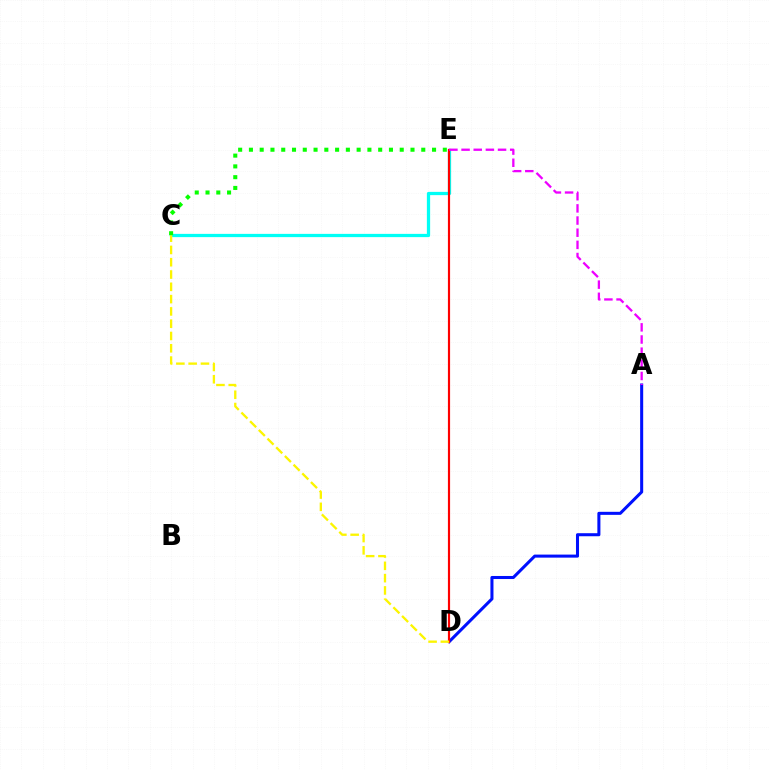{('C', 'E'): [{'color': '#00fff6', 'line_style': 'solid', 'thickness': 2.34}, {'color': '#08ff00', 'line_style': 'dotted', 'thickness': 2.93}], ('A', 'D'): [{'color': '#0010ff', 'line_style': 'solid', 'thickness': 2.19}], ('D', 'E'): [{'color': '#ff0000', 'line_style': 'solid', 'thickness': 1.57}], ('A', 'E'): [{'color': '#ee00ff', 'line_style': 'dashed', 'thickness': 1.65}], ('C', 'D'): [{'color': '#fcf500', 'line_style': 'dashed', 'thickness': 1.67}]}